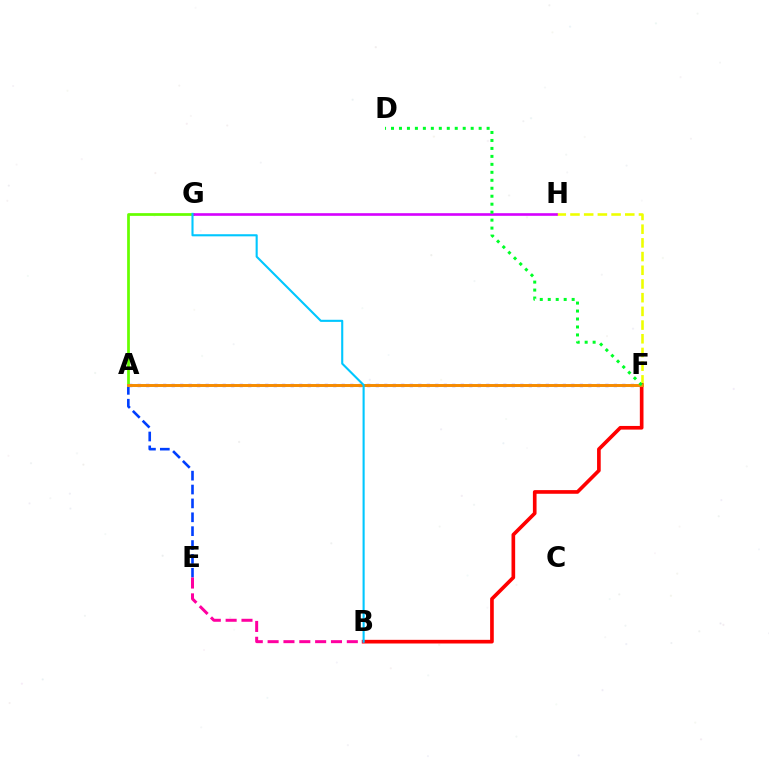{('A', 'E'): [{'color': '#003fff', 'line_style': 'dashed', 'thickness': 1.89}], ('A', 'F'): [{'color': '#4f00ff', 'line_style': 'dotted', 'thickness': 2.31}, {'color': '#00ffaf', 'line_style': 'solid', 'thickness': 2.15}, {'color': '#ff8800', 'line_style': 'solid', 'thickness': 2.07}], ('F', 'H'): [{'color': '#eeff00', 'line_style': 'dashed', 'thickness': 1.86}], ('B', 'F'): [{'color': '#ff0000', 'line_style': 'solid', 'thickness': 2.63}], ('A', 'G'): [{'color': '#66ff00', 'line_style': 'solid', 'thickness': 1.97}], ('G', 'H'): [{'color': '#d600ff', 'line_style': 'solid', 'thickness': 1.89}], ('D', 'F'): [{'color': '#00ff27', 'line_style': 'dotted', 'thickness': 2.17}], ('B', 'E'): [{'color': '#ff00a0', 'line_style': 'dashed', 'thickness': 2.15}], ('B', 'G'): [{'color': '#00c7ff', 'line_style': 'solid', 'thickness': 1.52}]}